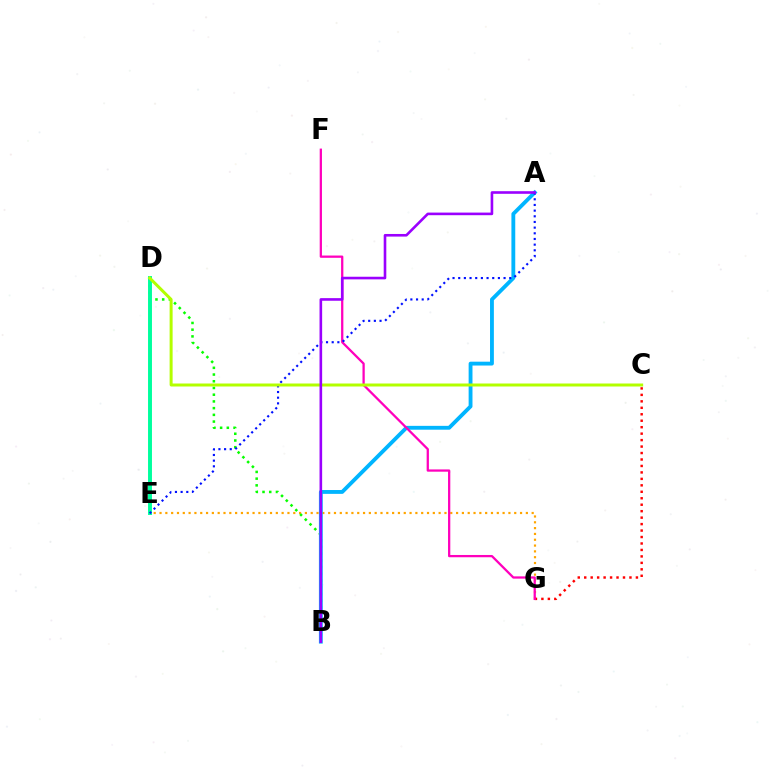{('E', 'G'): [{'color': '#ffa500', 'line_style': 'dotted', 'thickness': 1.58}], ('C', 'G'): [{'color': '#ff0000', 'line_style': 'dotted', 'thickness': 1.76}], ('B', 'D'): [{'color': '#08ff00', 'line_style': 'dotted', 'thickness': 1.82}], ('A', 'B'): [{'color': '#00b5ff', 'line_style': 'solid', 'thickness': 2.77}, {'color': '#9b00ff', 'line_style': 'solid', 'thickness': 1.88}], ('D', 'E'): [{'color': '#00ff9d', 'line_style': 'solid', 'thickness': 2.83}], ('F', 'G'): [{'color': '#ff00bd', 'line_style': 'solid', 'thickness': 1.64}], ('A', 'E'): [{'color': '#0010ff', 'line_style': 'dotted', 'thickness': 1.54}], ('C', 'D'): [{'color': '#b3ff00', 'line_style': 'solid', 'thickness': 2.16}]}